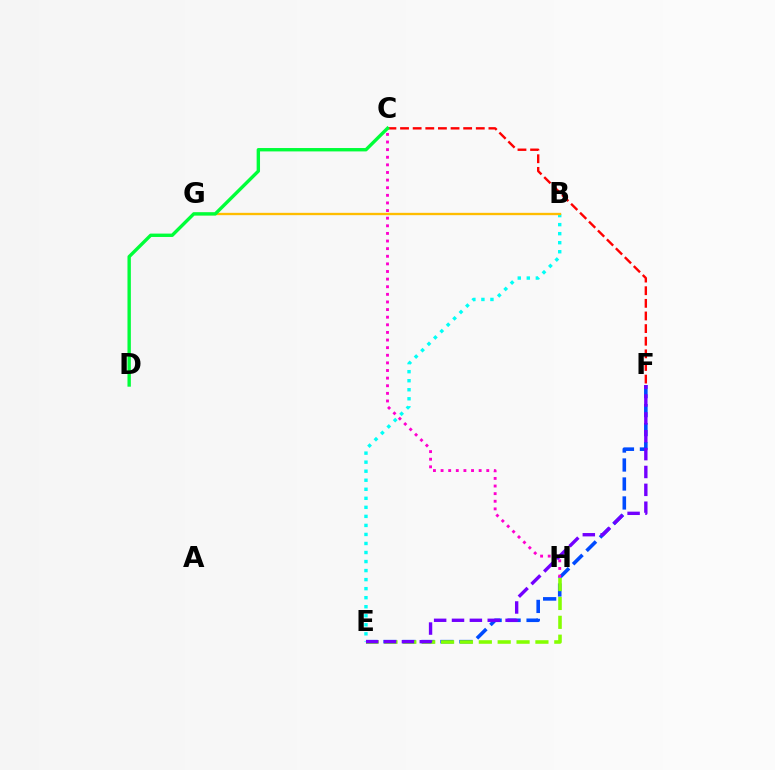{('E', 'F'): [{'color': '#004bff', 'line_style': 'dashed', 'thickness': 2.58}, {'color': '#7200ff', 'line_style': 'dashed', 'thickness': 2.43}], ('B', 'E'): [{'color': '#00fff6', 'line_style': 'dotted', 'thickness': 2.45}], ('C', 'F'): [{'color': '#ff0000', 'line_style': 'dashed', 'thickness': 1.72}], ('C', 'H'): [{'color': '#ff00cf', 'line_style': 'dotted', 'thickness': 2.07}], ('E', 'H'): [{'color': '#84ff00', 'line_style': 'dashed', 'thickness': 2.56}], ('B', 'G'): [{'color': '#ffbd00', 'line_style': 'solid', 'thickness': 1.68}], ('C', 'D'): [{'color': '#00ff39', 'line_style': 'solid', 'thickness': 2.43}]}